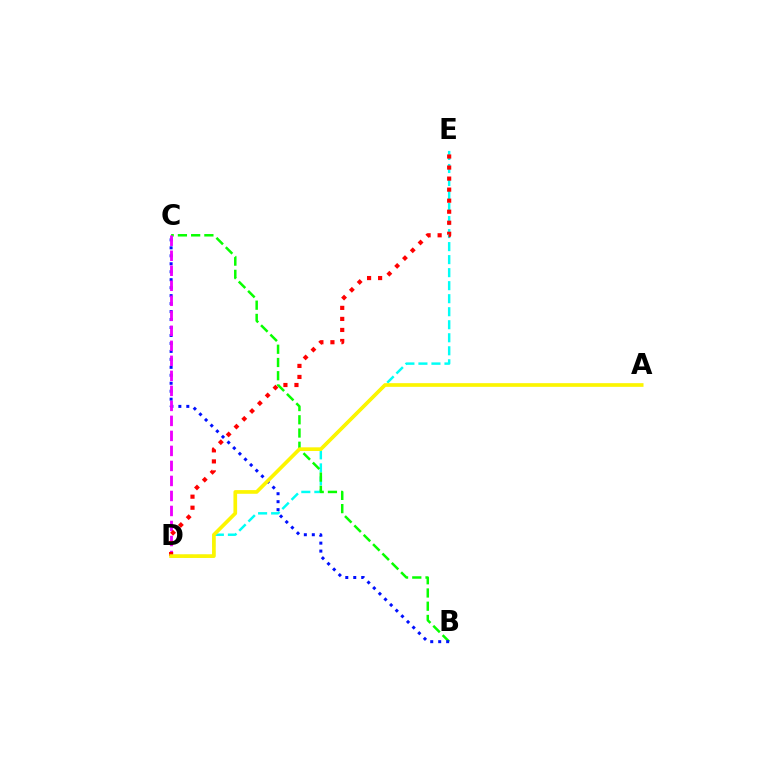{('D', 'E'): [{'color': '#00fff6', 'line_style': 'dashed', 'thickness': 1.77}, {'color': '#ff0000', 'line_style': 'dotted', 'thickness': 3.0}], ('B', 'C'): [{'color': '#08ff00', 'line_style': 'dashed', 'thickness': 1.8}, {'color': '#0010ff', 'line_style': 'dotted', 'thickness': 2.16}], ('C', 'D'): [{'color': '#ee00ff', 'line_style': 'dashed', 'thickness': 2.04}], ('A', 'D'): [{'color': '#fcf500', 'line_style': 'solid', 'thickness': 2.65}]}